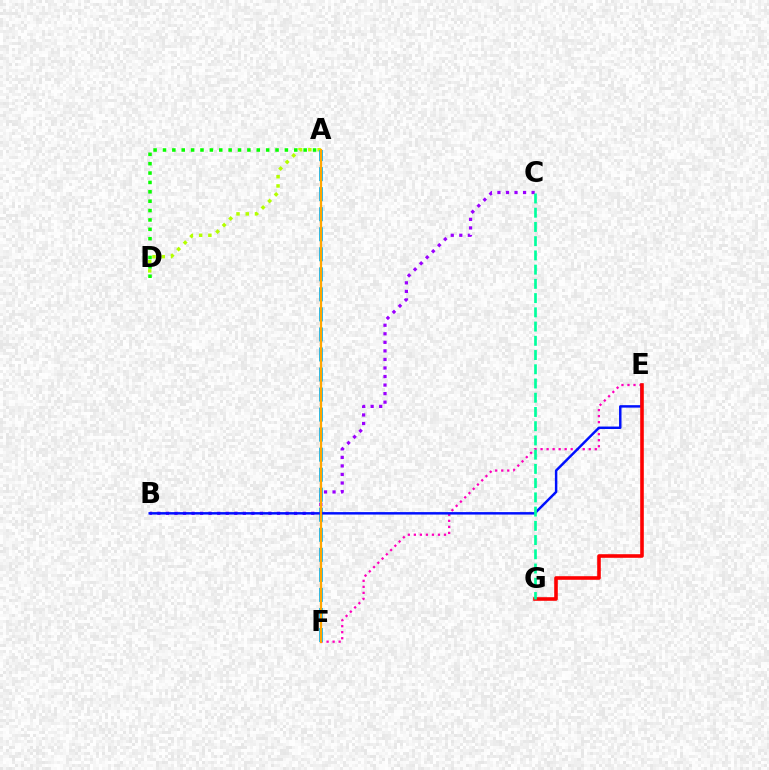{('A', 'D'): [{'color': '#b3ff00', 'line_style': 'dotted', 'thickness': 2.51}, {'color': '#08ff00', 'line_style': 'dotted', 'thickness': 2.55}], ('E', 'F'): [{'color': '#ff00bd', 'line_style': 'dotted', 'thickness': 1.64}], ('B', 'C'): [{'color': '#9b00ff', 'line_style': 'dotted', 'thickness': 2.32}], ('A', 'F'): [{'color': '#00b5ff', 'line_style': 'dashed', 'thickness': 2.72}, {'color': '#ffa500', 'line_style': 'solid', 'thickness': 1.64}], ('B', 'E'): [{'color': '#0010ff', 'line_style': 'solid', 'thickness': 1.77}], ('E', 'G'): [{'color': '#ff0000', 'line_style': 'solid', 'thickness': 2.59}], ('C', 'G'): [{'color': '#00ff9d', 'line_style': 'dashed', 'thickness': 1.93}]}